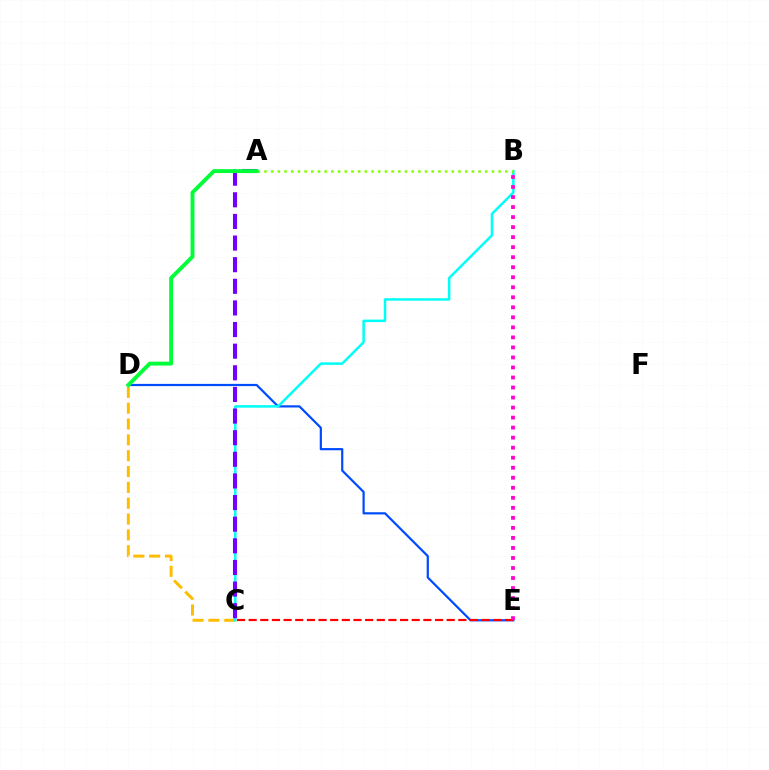{('D', 'E'): [{'color': '#004bff', 'line_style': 'solid', 'thickness': 1.59}], ('C', 'D'): [{'color': '#ffbd00', 'line_style': 'dashed', 'thickness': 2.15}], ('B', 'C'): [{'color': '#00fff6', 'line_style': 'solid', 'thickness': 1.8}], ('A', 'C'): [{'color': '#7200ff', 'line_style': 'dashed', 'thickness': 2.94}], ('A', 'B'): [{'color': '#84ff00', 'line_style': 'dotted', 'thickness': 1.82}], ('C', 'E'): [{'color': '#ff0000', 'line_style': 'dashed', 'thickness': 1.58}], ('A', 'D'): [{'color': '#00ff39', 'line_style': 'solid', 'thickness': 2.79}], ('B', 'E'): [{'color': '#ff00cf', 'line_style': 'dotted', 'thickness': 2.72}]}